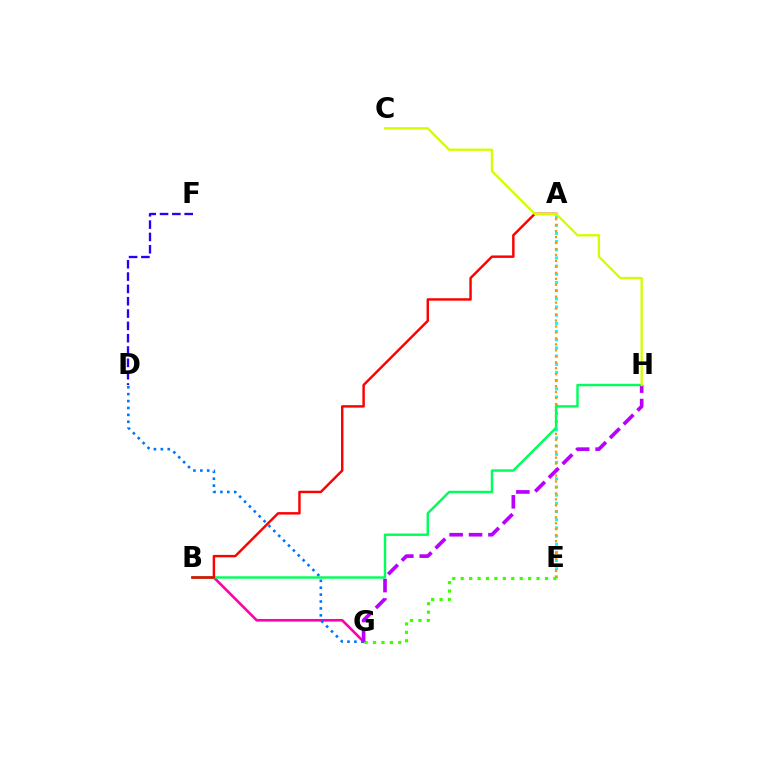{('A', 'E'): [{'color': '#00fff6', 'line_style': 'dotted', 'thickness': 2.22}, {'color': '#ff9400', 'line_style': 'dotted', 'thickness': 1.62}], ('B', 'G'): [{'color': '#ff00ac', 'line_style': 'solid', 'thickness': 1.88}], ('D', 'F'): [{'color': '#2500ff', 'line_style': 'dashed', 'thickness': 1.67}], ('D', 'G'): [{'color': '#0074ff', 'line_style': 'dotted', 'thickness': 1.88}], ('B', 'H'): [{'color': '#00ff5c', 'line_style': 'solid', 'thickness': 1.76}], ('E', 'G'): [{'color': '#3dff00', 'line_style': 'dotted', 'thickness': 2.29}], ('A', 'B'): [{'color': '#ff0000', 'line_style': 'solid', 'thickness': 1.76}], ('G', 'H'): [{'color': '#b900ff', 'line_style': 'dashed', 'thickness': 2.63}], ('C', 'H'): [{'color': '#d1ff00', 'line_style': 'solid', 'thickness': 1.68}]}